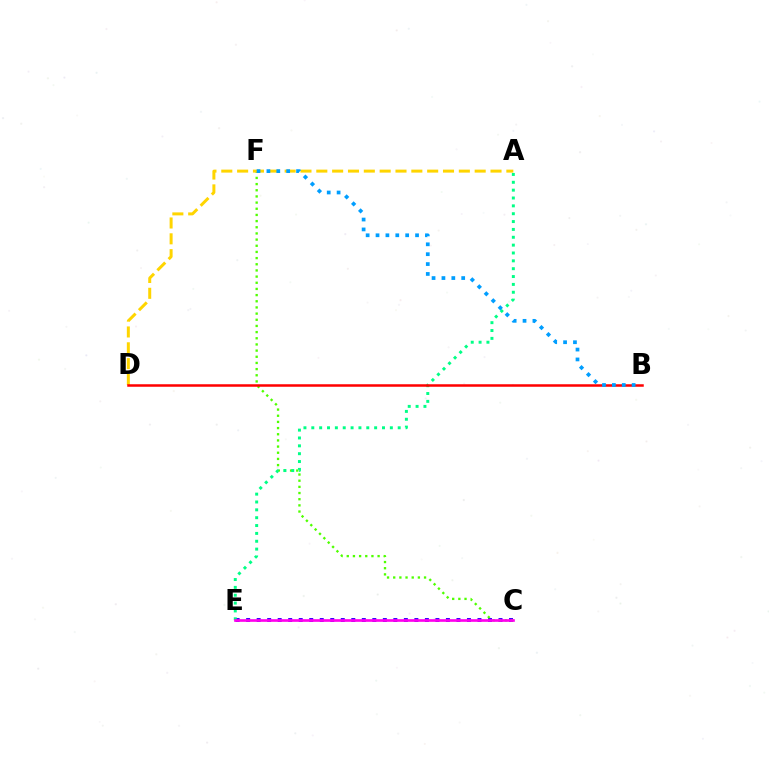{('C', 'E'): [{'color': '#3700ff', 'line_style': 'dotted', 'thickness': 2.86}, {'color': '#ff00ed', 'line_style': 'solid', 'thickness': 1.92}], ('C', 'F'): [{'color': '#4fff00', 'line_style': 'dotted', 'thickness': 1.68}], ('A', 'E'): [{'color': '#00ff86', 'line_style': 'dotted', 'thickness': 2.13}], ('A', 'D'): [{'color': '#ffd500', 'line_style': 'dashed', 'thickness': 2.15}], ('B', 'D'): [{'color': '#ff0000', 'line_style': 'solid', 'thickness': 1.8}], ('B', 'F'): [{'color': '#009eff', 'line_style': 'dotted', 'thickness': 2.68}]}